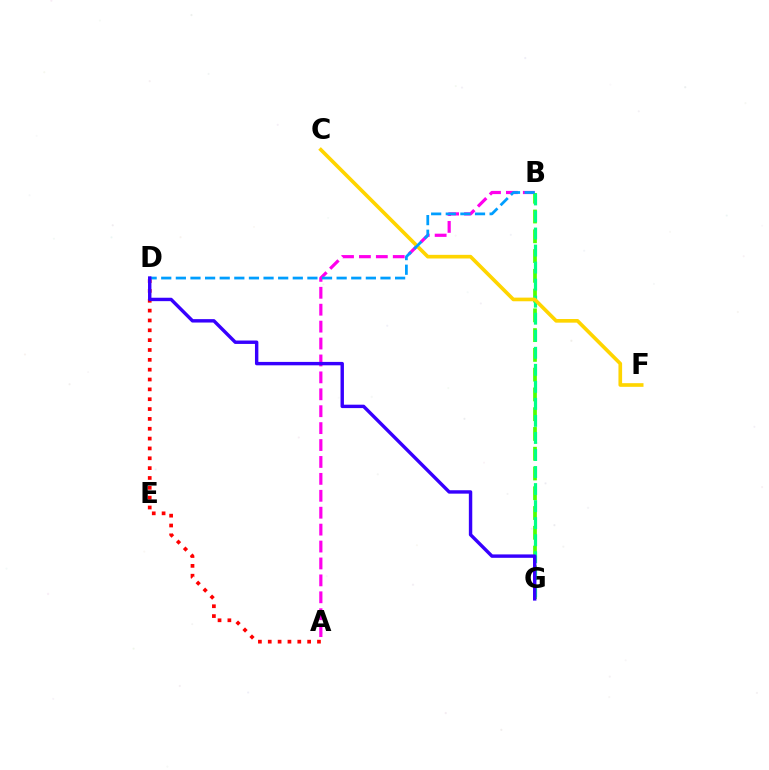{('A', 'B'): [{'color': '#ff00ed', 'line_style': 'dashed', 'thickness': 2.3}], ('B', 'G'): [{'color': '#4fff00', 'line_style': 'dashed', 'thickness': 2.69}, {'color': '#00ff86', 'line_style': 'dashed', 'thickness': 2.31}], ('C', 'F'): [{'color': '#ffd500', 'line_style': 'solid', 'thickness': 2.63}], ('A', 'D'): [{'color': '#ff0000', 'line_style': 'dotted', 'thickness': 2.67}], ('B', 'D'): [{'color': '#009eff', 'line_style': 'dashed', 'thickness': 1.99}], ('D', 'G'): [{'color': '#3700ff', 'line_style': 'solid', 'thickness': 2.46}]}